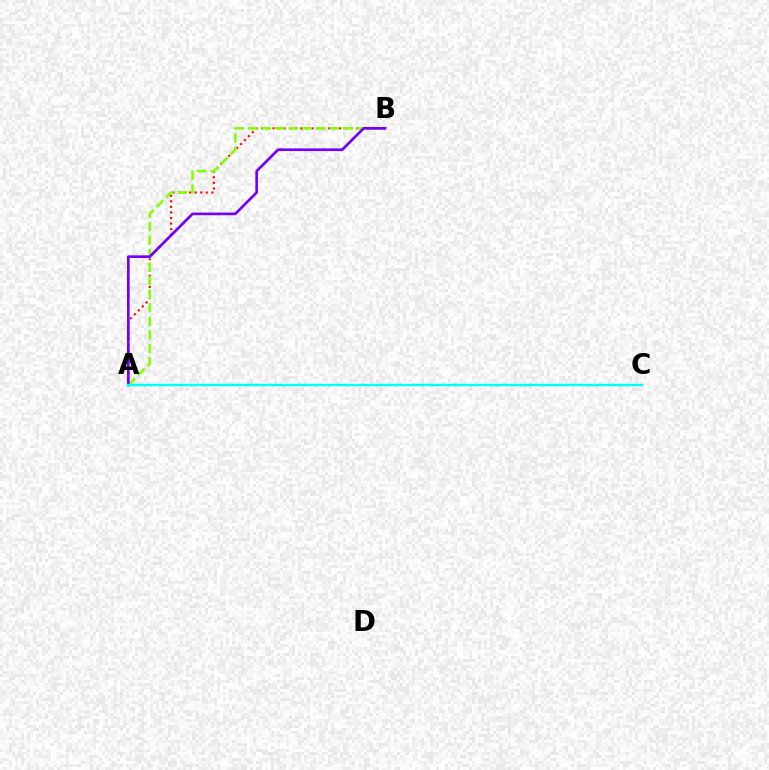{('A', 'B'): [{'color': '#ff0000', 'line_style': 'dotted', 'thickness': 1.51}, {'color': '#84ff00', 'line_style': 'dashed', 'thickness': 1.84}, {'color': '#7200ff', 'line_style': 'solid', 'thickness': 1.92}], ('A', 'C'): [{'color': '#00fff6', 'line_style': 'solid', 'thickness': 1.73}]}